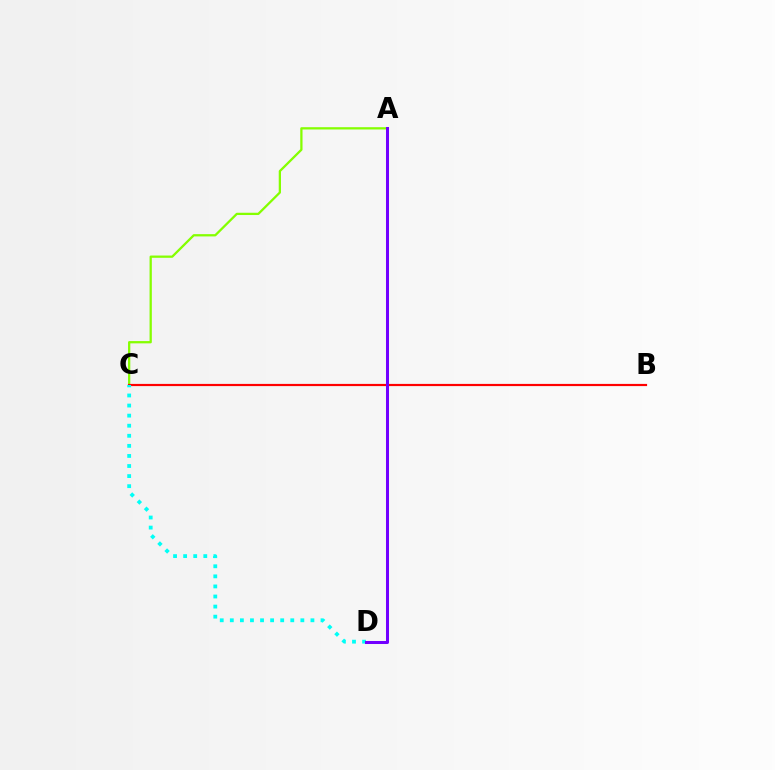{('A', 'C'): [{'color': '#84ff00', 'line_style': 'solid', 'thickness': 1.64}], ('B', 'C'): [{'color': '#ff0000', 'line_style': 'solid', 'thickness': 1.58}], ('C', 'D'): [{'color': '#00fff6', 'line_style': 'dotted', 'thickness': 2.74}], ('A', 'D'): [{'color': '#7200ff', 'line_style': 'solid', 'thickness': 2.17}]}